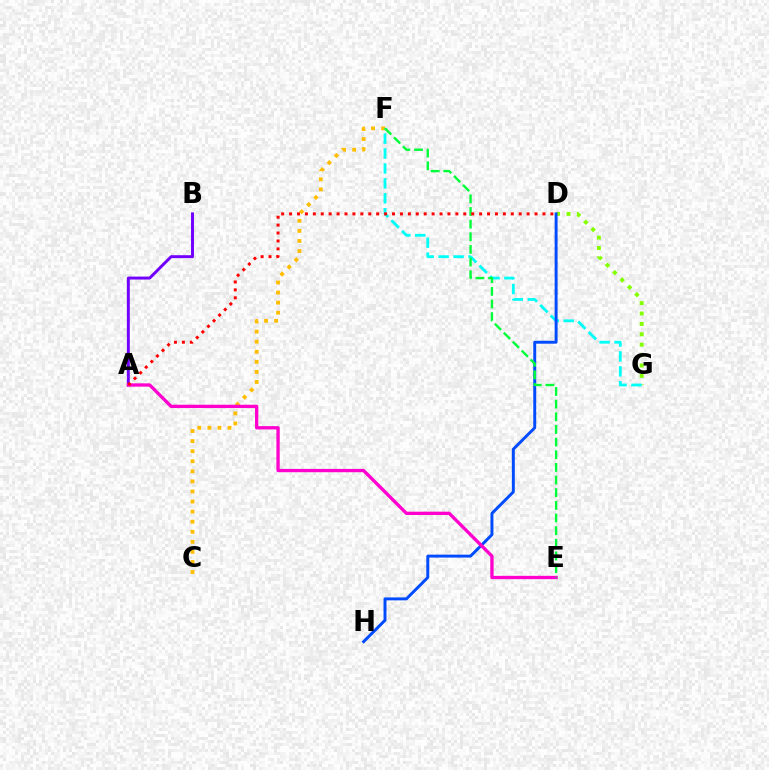{('C', 'F'): [{'color': '#ffbd00', 'line_style': 'dotted', 'thickness': 2.74}], ('D', 'G'): [{'color': '#84ff00', 'line_style': 'dotted', 'thickness': 2.83}], ('A', 'B'): [{'color': '#7200ff', 'line_style': 'solid', 'thickness': 2.12}], ('F', 'G'): [{'color': '#00fff6', 'line_style': 'dashed', 'thickness': 2.03}], ('D', 'H'): [{'color': '#004bff', 'line_style': 'solid', 'thickness': 2.12}], ('A', 'E'): [{'color': '#ff00cf', 'line_style': 'solid', 'thickness': 2.39}], ('E', 'F'): [{'color': '#00ff39', 'line_style': 'dashed', 'thickness': 1.72}], ('A', 'D'): [{'color': '#ff0000', 'line_style': 'dotted', 'thickness': 2.15}]}